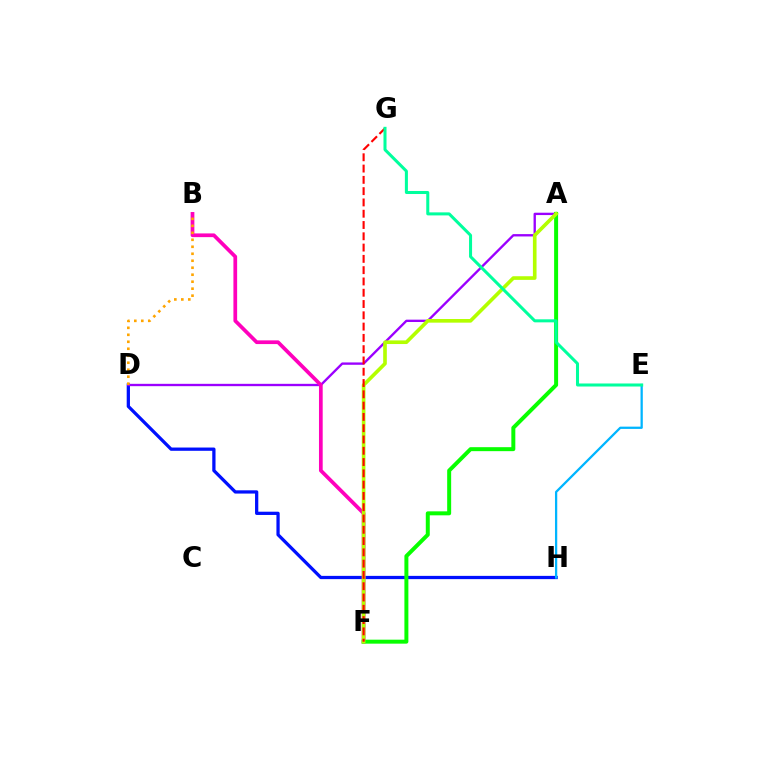{('D', 'H'): [{'color': '#0010ff', 'line_style': 'solid', 'thickness': 2.35}], ('A', 'D'): [{'color': '#9b00ff', 'line_style': 'solid', 'thickness': 1.69}], ('B', 'F'): [{'color': '#ff00bd', 'line_style': 'solid', 'thickness': 2.68}], ('A', 'F'): [{'color': '#08ff00', 'line_style': 'solid', 'thickness': 2.86}, {'color': '#b3ff00', 'line_style': 'solid', 'thickness': 2.62}], ('B', 'D'): [{'color': '#ffa500', 'line_style': 'dotted', 'thickness': 1.9}], ('E', 'H'): [{'color': '#00b5ff', 'line_style': 'solid', 'thickness': 1.63}], ('F', 'G'): [{'color': '#ff0000', 'line_style': 'dashed', 'thickness': 1.53}], ('E', 'G'): [{'color': '#00ff9d', 'line_style': 'solid', 'thickness': 2.18}]}